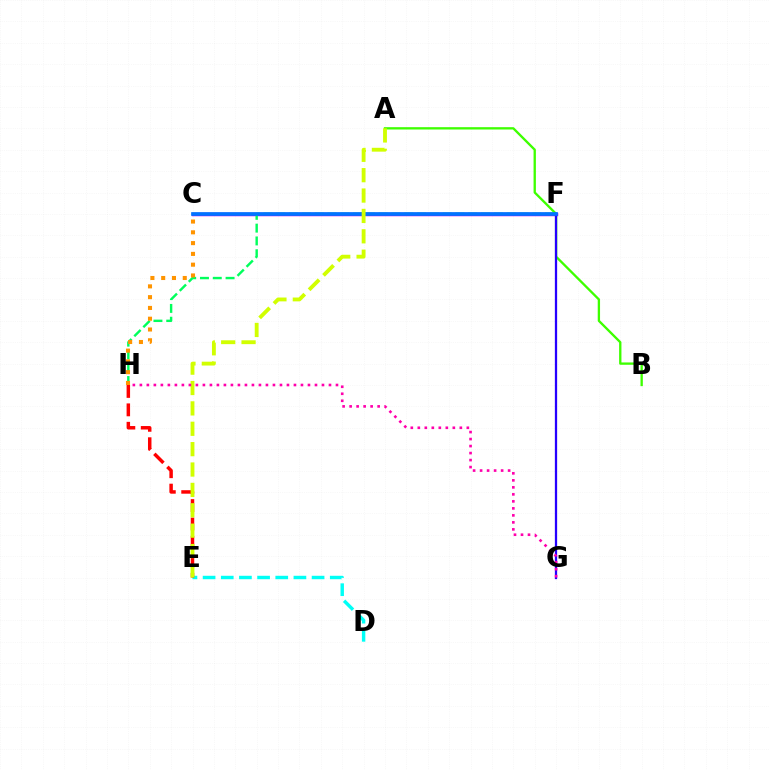{('A', 'B'): [{'color': '#3dff00', 'line_style': 'solid', 'thickness': 1.67}], ('C', 'F'): [{'color': '#b900ff', 'line_style': 'solid', 'thickness': 2.5}, {'color': '#0074ff', 'line_style': 'solid', 'thickness': 2.65}], ('F', 'G'): [{'color': '#2500ff', 'line_style': 'solid', 'thickness': 1.64}], ('F', 'H'): [{'color': '#00ff5c', 'line_style': 'dashed', 'thickness': 1.74}], ('D', 'E'): [{'color': '#00fff6', 'line_style': 'dashed', 'thickness': 2.47}], ('C', 'H'): [{'color': '#ff9400', 'line_style': 'dotted', 'thickness': 2.93}], ('E', 'H'): [{'color': '#ff0000', 'line_style': 'dashed', 'thickness': 2.5}], ('A', 'E'): [{'color': '#d1ff00', 'line_style': 'dashed', 'thickness': 2.77}], ('G', 'H'): [{'color': '#ff00ac', 'line_style': 'dotted', 'thickness': 1.9}]}